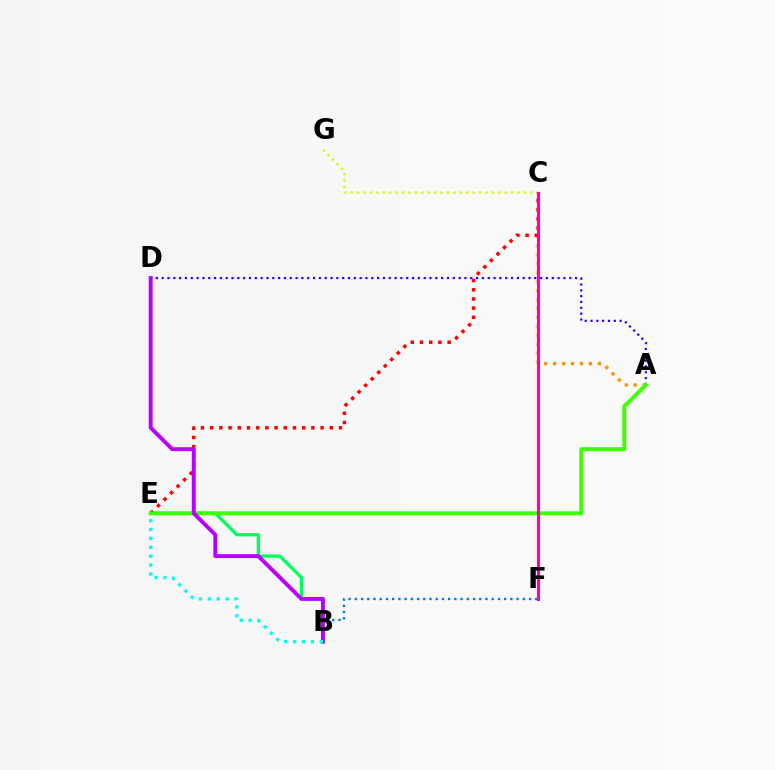{('B', 'F'): [{'color': '#0074ff', 'line_style': 'dotted', 'thickness': 1.69}], ('B', 'E'): [{'color': '#00ff5c', 'line_style': 'solid', 'thickness': 2.37}, {'color': '#00fff6', 'line_style': 'dotted', 'thickness': 2.41}], ('A', 'C'): [{'color': '#ff9400', 'line_style': 'dotted', 'thickness': 2.43}], ('A', 'D'): [{'color': '#2500ff', 'line_style': 'dotted', 'thickness': 1.58}], ('C', 'E'): [{'color': '#ff0000', 'line_style': 'dotted', 'thickness': 2.5}], ('A', 'E'): [{'color': '#3dff00', 'line_style': 'solid', 'thickness': 2.86}], ('B', 'D'): [{'color': '#b900ff', 'line_style': 'solid', 'thickness': 2.81}], ('C', 'G'): [{'color': '#d1ff00', 'line_style': 'dotted', 'thickness': 1.74}], ('C', 'F'): [{'color': '#ff00ac', 'line_style': 'solid', 'thickness': 2.24}]}